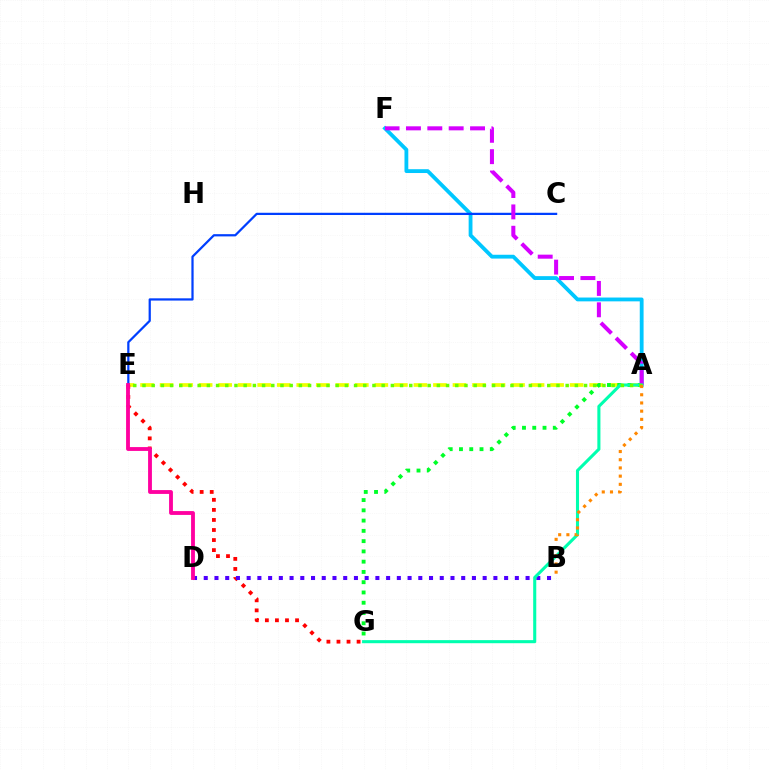{('A', 'E'): [{'color': '#eeff00', 'line_style': 'dashed', 'thickness': 2.65}, {'color': '#66ff00', 'line_style': 'dotted', 'thickness': 2.5}], ('A', 'F'): [{'color': '#00c7ff', 'line_style': 'solid', 'thickness': 2.75}, {'color': '#d600ff', 'line_style': 'dashed', 'thickness': 2.9}], ('A', 'G'): [{'color': '#00ff27', 'line_style': 'dotted', 'thickness': 2.79}, {'color': '#00ffaf', 'line_style': 'solid', 'thickness': 2.22}], ('C', 'E'): [{'color': '#003fff', 'line_style': 'solid', 'thickness': 1.61}], ('E', 'G'): [{'color': '#ff0000', 'line_style': 'dotted', 'thickness': 2.73}], ('B', 'D'): [{'color': '#4f00ff', 'line_style': 'dotted', 'thickness': 2.91}], ('D', 'E'): [{'color': '#ff00a0', 'line_style': 'solid', 'thickness': 2.76}], ('A', 'B'): [{'color': '#ff8800', 'line_style': 'dotted', 'thickness': 2.23}]}